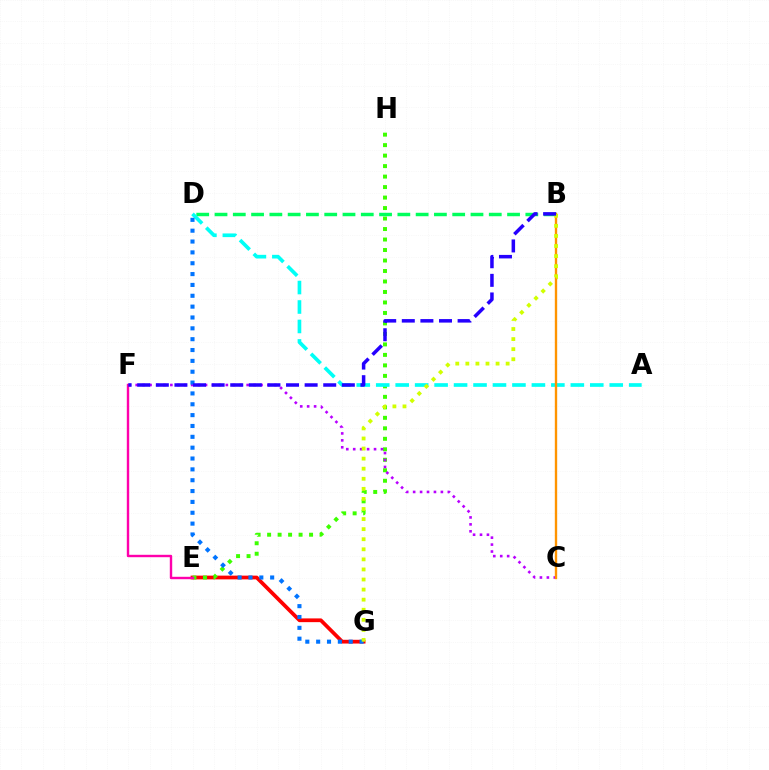{('E', 'G'): [{'color': '#ff0000', 'line_style': 'solid', 'thickness': 2.7}], ('B', 'D'): [{'color': '#00ff5c', 'line_style': 'dashed', 'thickness': 2.48}], ('E', 'H'): [{'color': '#3dff00', 'line_style': 'dotted', 'thickness': 2.85}], ('C', 'F'): [{'color': '#b900ff', 'line_style': 'dotted', 'thickness': 1.88}], ('A', 'D'): [{'color': '#00fff6', 'line_style': 'dashed', 'thickness': 2.64}], ('D', 'G'): [{'color': '#0074ff', 'line_style': 'dotted', 'thickness': 2.95}], ('B', 'C'): [{'color': '#ff9400', 'line_style': 'solid', 'thickness': 1.71}], ('E', 'F'): [{'color': '#ff00ac', 'line_style': 'solid', 'thickness': 1.73}], ('B', 'G'): [{'color': '#d1ff00', 'line_style': 'dotted', 'thickness': 2.74}], ('B', 'F'): [{'color': '#2500ff', 'line_style': 'dashed', 'thickness': 2.53}]}